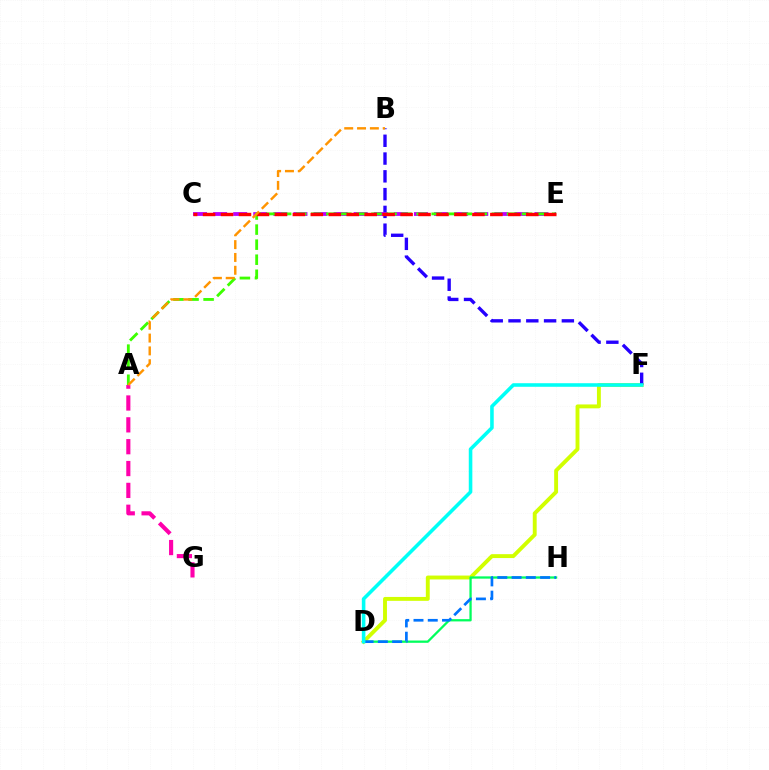{('D', 'F'): [{'color': '#d1ff00', 'line_style': 'solid', 'thickness': 2.8}, {'color': '#00fff6', 'line_style': 'solid', 'thickness': 2.57}], ('D', 'H'): [{'color': '#00ff5c', 'line_style': 'solid', 'thickness': 1.64}, {'color': '#0074ff', 'line_style': 'dashed', 'thickness': 1.94}], ('B', 'F'): [{'color': '#2500ff', 'line_style': 'dashed', 'thickness': 2.42}], ('C', 'E'): [{'color': '#b900ff', 'line_style': 'dashed', 'thickness': 2.73}, {'color': '#ff0000', 'line_style': 'dashed', 'thickness': 2.44}], ('A', 'E'): [{'color': '#3dff00', 'line_style': 'dashed', 'thickness': 2.05}], ('A', 'G'): [{'color': '#ff00ac', 'line_style': 'dashed', 'thickness': 2.97}], ('A', 'B'): [{'color': '#ff9400', 'line_style': 'dashed', 'thickness': 1.74}]}